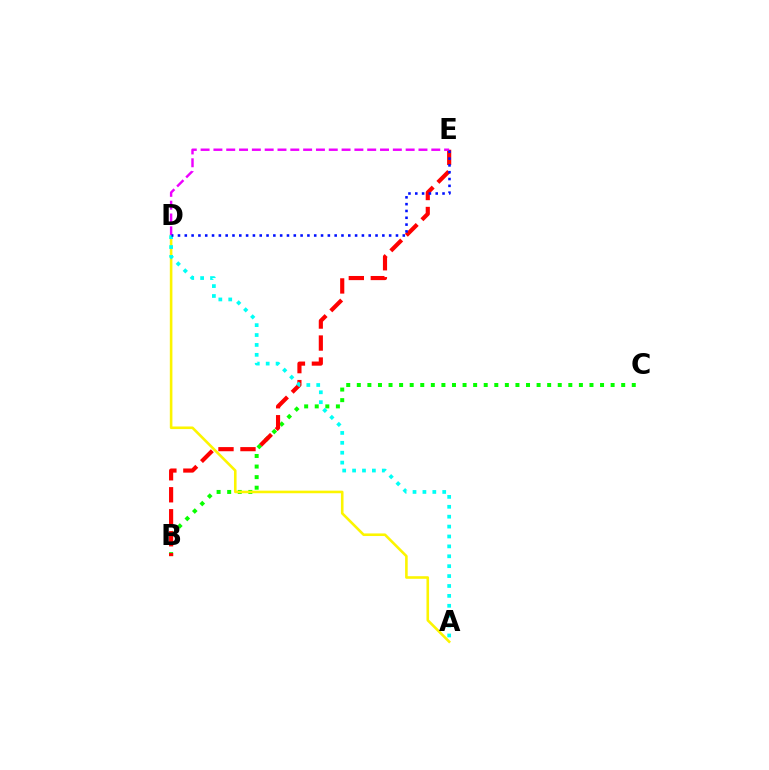{('B', 'C'): [{'color': '#08ff00', 'line_style': 'dotted', 'thickness': 2.87}], ('B', 'E'): [{'color': '#ff0000', 'line_style': 'dashed', 'thickness': 2.99}], ('A', 'D'): [{'color': '#fcf500', 'line_style': 'solid', 'thickness': 1.87}, {'color': '#00fff6', 'line_style': 'dotted', 'thickness': 2.69}], ('D', 'E'): [{'color': '#ee00ff', 'line_style': 'dashed', 'thickness': 1.74}, {'color': '#0010ff', 'line_style': 'dotted', 'thickness': 1.85}]}